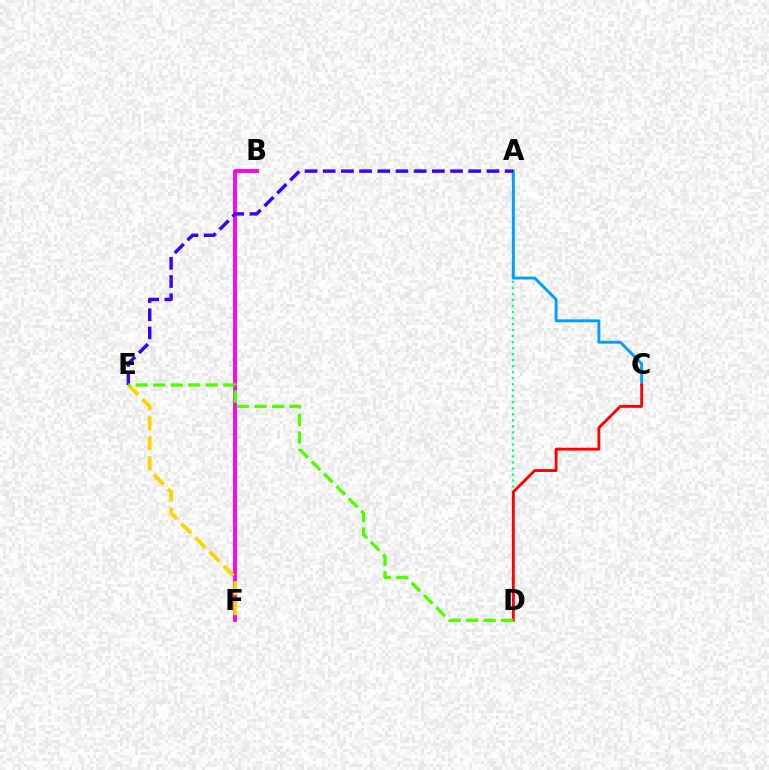{('A', 'D'): [{'color': '#00ff86', 'line_style': 'dotted', 'thickness': 1.63}], ('B', 'F'): [{'color': '#ff00ed', 'line_style': 'solid', 'thickness': 2.75}], ('A', 'C'): [{'color': '#009eff', 'line_style': 'solid', 'thickness': 2.08}], ('C', 'D'): [{'color': '#ff0000', 'line_style': 'solid', 'thickness': 2.05}], ('A', 'E'): [{'color': '#3700ff', 'line_style': 'dashed', 'thickness': 2.47}], ('E', 'F'): [{'color': '#ffd500', 'line_style': 'dashed', 'thickness': 2.72}], ('D', 'E'): [{'color': '#4fff00', 'line_style': 'dashed', 'thickness': 2.38}]}